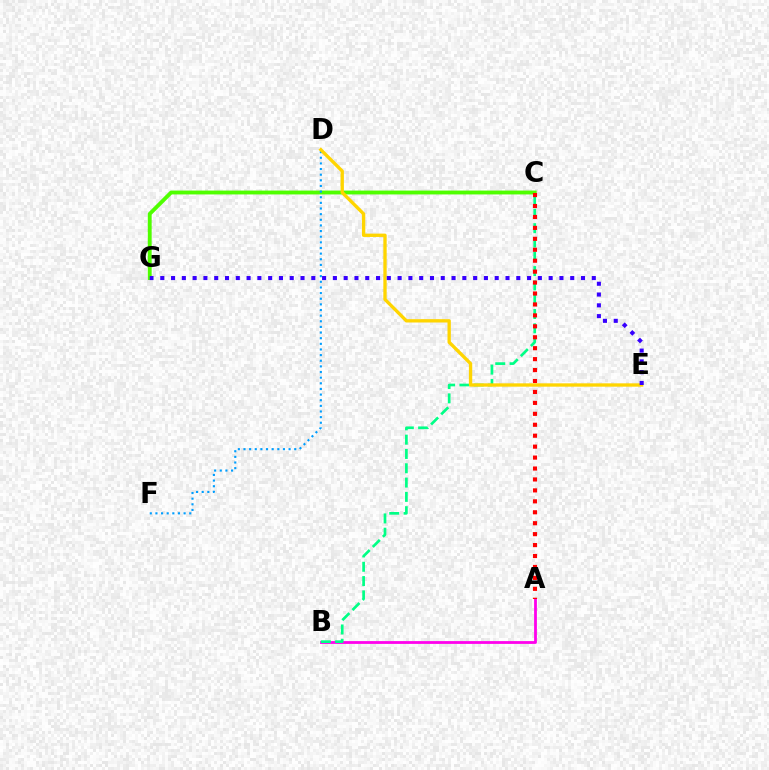{('A', 'B'): [{'color': '#ff00ed', 'line_style': 'solid', 'thickness': 2.01}], ('B', 'C'): [{'color': '#00ff86', 'line_style': 'dashed', 'thickness': 1.94}], ('C', 'G'): [{'color': '#4fff00', 'line_style': 'solid', 'thickness': 2.78}], ('A', 'C'): [{'color': '#ff0000', 'line_style': 'dotted', 'thickness': 2.97}], ('D', 'F'): [{'color': '#009eff', 'line_style': 'dotted', 'thickness': 1.53}], ('D', 'E'): [{'color': '#ffd500', 'line_style': 'solid', 'thickness': 2.4}], ('E', 'G'): [{'color': '#3700ff', 'line_style': 'dotted', 'thickness': 2.93}]}